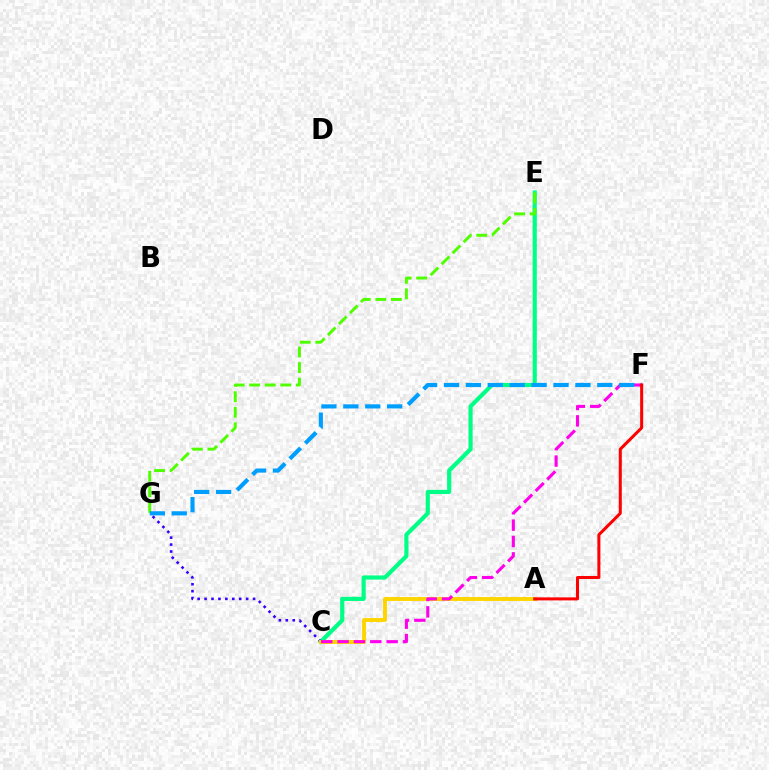{('C', 'E'): [{'color': '#00ff86', 'line_style': 'solid', 'thickness': 3.0}], ('E', 'G'): [{'color': '#4fff00', 'line_style': 'dashed', 'thickness': 2.11}], ('C', 'G'): [{'color': '#3700ff', 'line_style': 'dotted', 'thickness': 1.88}], ('A', 'C'): [{'color': '#ffd500', 'line_style': 'solid', 'thickness': 2.82}], ('C', 'F'): [{'color': '#ff00ed', 'line_style': 'dashed', 'thickness': 2.22}], ('F', 'G'): [{'color': '#009eff', 'line_style': 'dashed', 'thickness': 2.98}], ('A', 'F'): [{'color': '#ff0000', 'line_style': 'solid', 'thickness': 2.18}]}